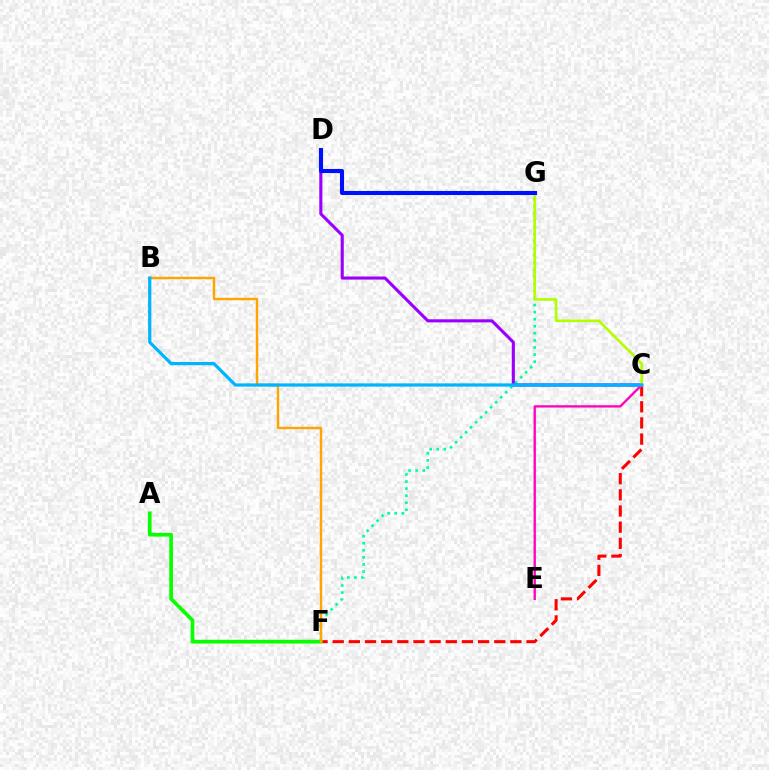{('F', 'G'): [{'color': '#00ff9d', 'line_style': 'dotted', 'thickness': 1.92}], ('C', 'D'): [{'color': '#9b00ff', 'line_style': 'solid', 'thickness': 2.23}], ('C', 'F'): [{'color': '#ff0000', 'line_style': 'dashed', 'thickness': 2.19}], ('C', 'E'): [{'color': '#ff00bd', 'line_style': 'solid', 'thickness': 1.67}], ('C', 'G'): [{'color': '#b3ff00', 'line_style': 'solid', 'thickness': 1.9}], ('D', 'G'): [{'color': '#0010ff', 'line_style': 'solid', 'thickness': 2.95}], ('A', 'F'): [{'color': '#08ff00', 'line_style': 'solid', 'thickness': 2.66}], ('B', 'F'): [{'color': '#ffa500', 'line_style': 'solid', 'thickness': 1.74}], ('B', 'C'): [{'color': '#00b5ff', 'line_style': 'solid', 'thickness': 2.33}]}